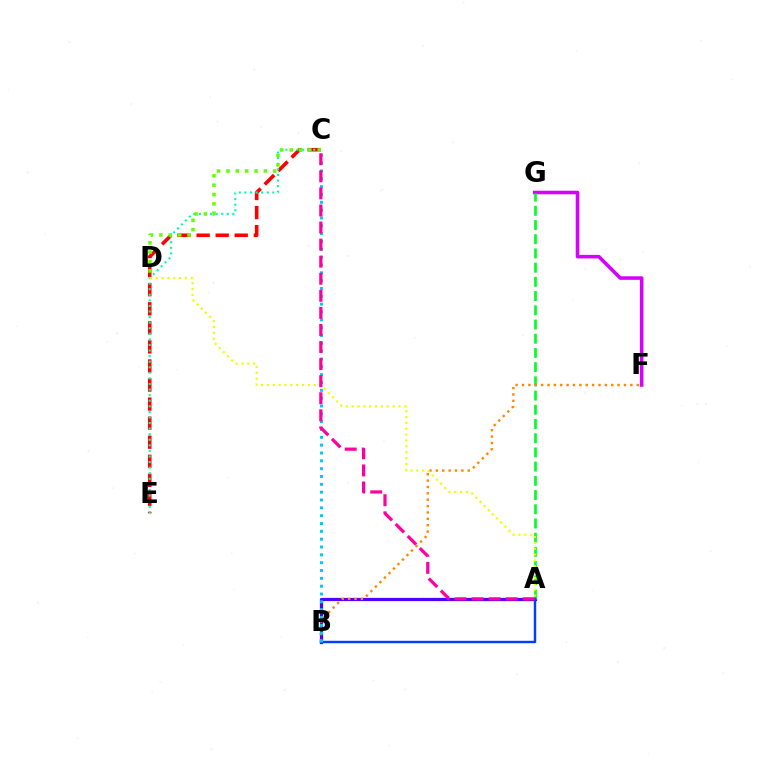{('C', 'E'): [{'color': '#ff0000', 'line_style': 'dashed', 'thickness': 2.59}, {'color': '#00ffaf', 'line_style': 'dotted', 'thickness': 1.52}], ('C', 'D'): [{'color': '#66ff00', 'line_style': 'dotted', 'thickness': 2.54}], ('F', 'G'): [{'color': '#d600ff', 'line_style': 'solid', 'thickness': 2.56}], ('A', 'B'): [{'color': '#4f00ff', 'line_style': 'solid', 'thickness': 2.31}, {'color': '#003fff', 'line_style': 'solid', 'thickness': 1.76}], ('A', 'G'): [{'color': '#00ff27', 'line_style': 'dashed', 'thickness': 1.93}], ('B', 'F'): [{'color': '#ff8800', 'line_style': 'dotted', 'thickness': 1.73}], ('A', 'D'): [{'color': '#eeff00', 'line_style': 'dotted', 'thickness': 1.59}], ('B', 'C'): [{'color': '#00c7ff', 'line_style': 'dotted', 'thickness': 2.13}], ('A', 'C'): [{'color': '#ff00a0', 'line_style': 'dashed', 'thickness': 2.32}]}